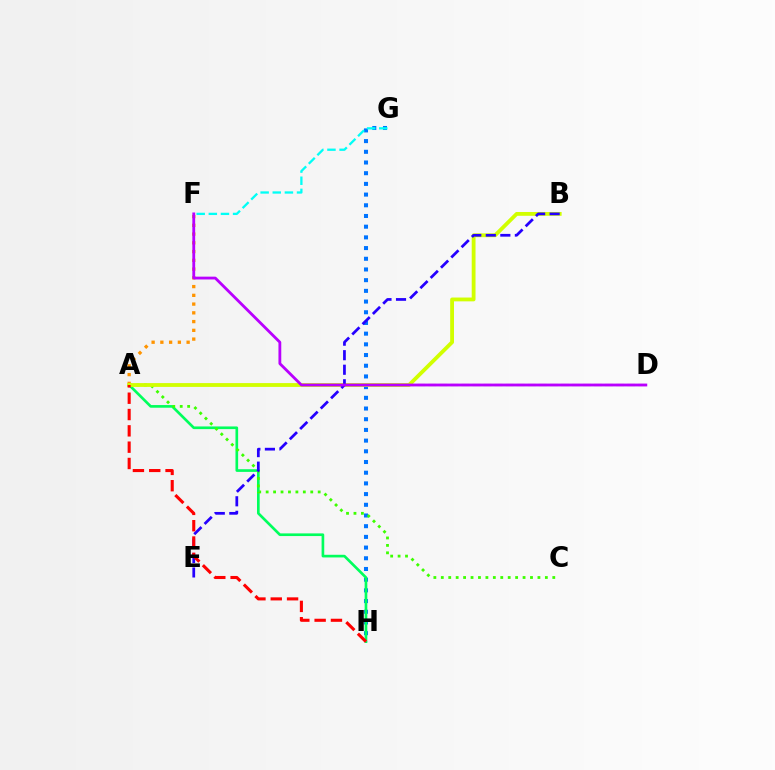{('G', 'H'): [{'color': '#0074ff', 'line_style': 'dotted', 'thickness': 2.91}], ('A', 'H'): [{'color': '#00ff5c', 'line_style': 'solid', 'thickness': 1.92}, {'color': '#ff0000', 'line_style': 'dashed', 'thickness': 2.22}], ('A', 'C'): [{'color': '#3dff00', 'line_style': 'dotted', 'thickness': 2.02}], ('A', 'D'): [{'color': '#ff00ac', 'line_style': 'dashed', 'thickness': 1.5}], ('A', 'F'): [{'color': '#ff9400', 'line_style': 'dotted', 'thickness': 2.38}], ('A', 'B'): [{'color': '#d1ff00', 'line_style': 'solid', 'thickness': 2.75}], ('B', 'E'): [{'color': '#2500ff', 'line_style': 'dashed', 'thickness': 1.97}], ('F', 'G'): [{'color': '#00fff6', 'line_style': 'dashed', 'thickness': 1.65}], ('D', 'F'): [{'color': '#b900ff', 'line_style': 'solid', 'thickness': 2.02}]}